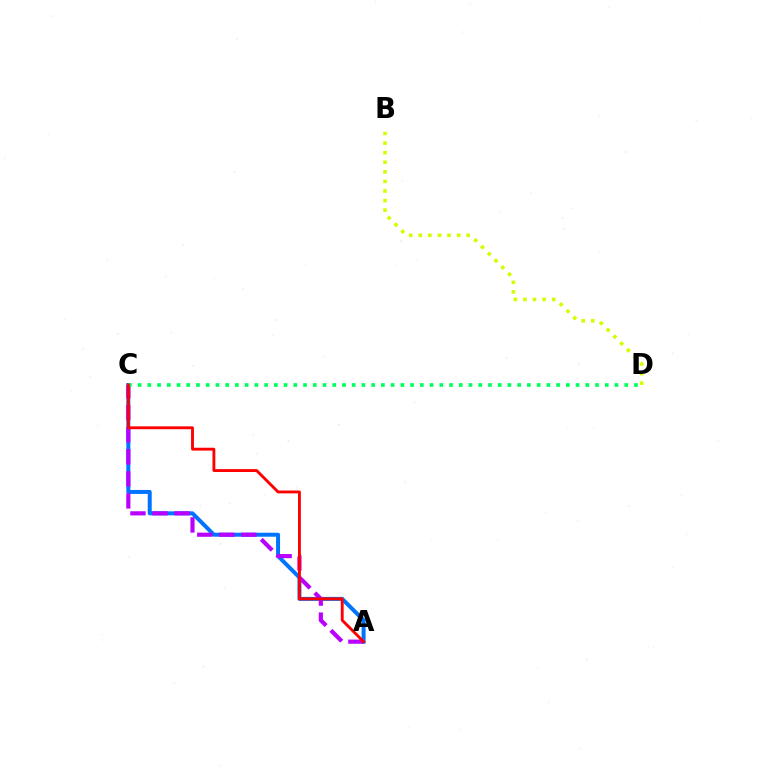{('A', 'C'): [{'color': '#0074ff', 'line_style': 'solid', 'thickness': 2.86}, {'color': '#b900ff', 'line_style': 'dashed', 'thickness': 3.0}, {'color': '#ff0000', 'line_style': 'solid', 'thickness': 2.06}], ('B', 'D'): [{'color': '#d1ff00', 'line_style': 'dotted', 'thickness': 2.6}], ('C', 'D'): [{'color': '#00ff5c', 'line_style': 'dotted', 'thickness': 2.64}]}